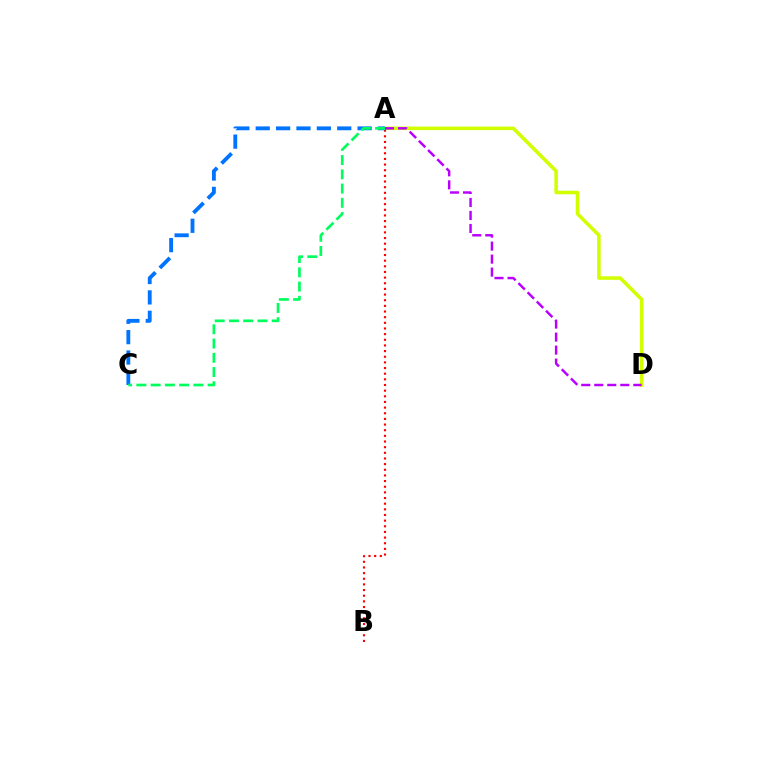{('A', 'D'): [{'color': '#d1ff00', 'line_style': 'solid', 'thickness': 2.54}, {'color': '#b900ff', 'line_style': 'dashed', 'thickness': 1.77}], ('A', 'B'): [{'color': '#ff0000', 'line_style': 'dotted', 'thickness': 1.54}], ('A', 'C'): [{'color': '#0074ff', 'line_style': 'dashed', 'thickness': 2.77}, {'color': '#00ff5c', 'line_style': 'dashed', 'thickness': 1.94}]}